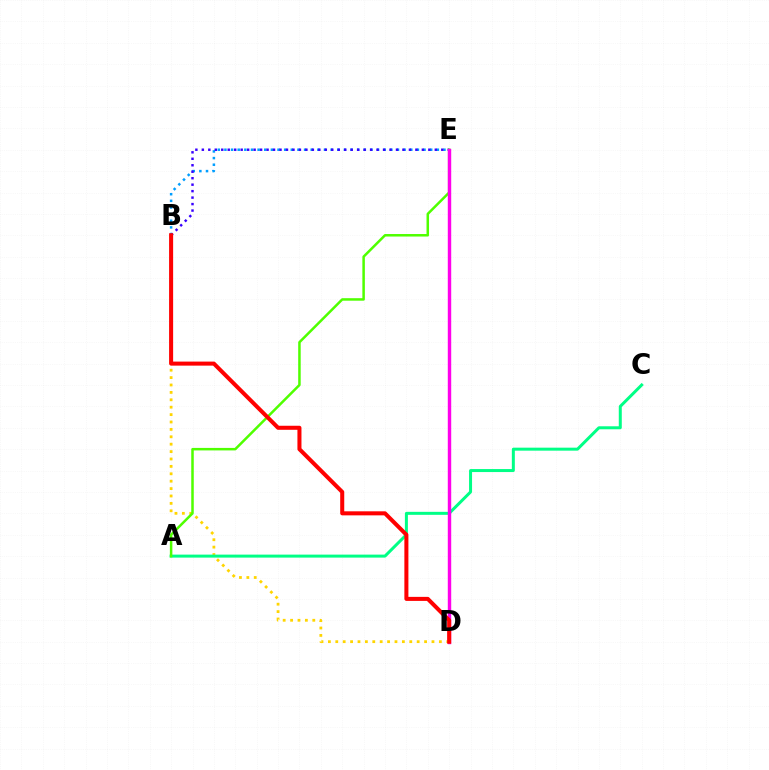{('B', 'D'): [{'color': '#ffd500', 'line_style': 'dotted', 'thickness': 2.01}, {'color': '#ff0000', 'line_style': 'solid', 'thickness': 2.91}], ('B', 'E'): [{'color': '#009eff', 'line_style': 'dotted', 'thickness': 1.8}, {'color': '#3700ff', 'line_style': 'dotted', 'thickness': 1.76}], ('A', 'C'): [{'color': '#00ff86', 'line_style': 'solid', 'thickness': 2.16}], ('A', 'E'): [{'color': '#4fff00', 'line_style': 'solid', 'thickness': 1.8}], ('D', 'E'): [{'color': '#ff00ed', 'line_style': 'solid', 'thickness': 2.46}]}